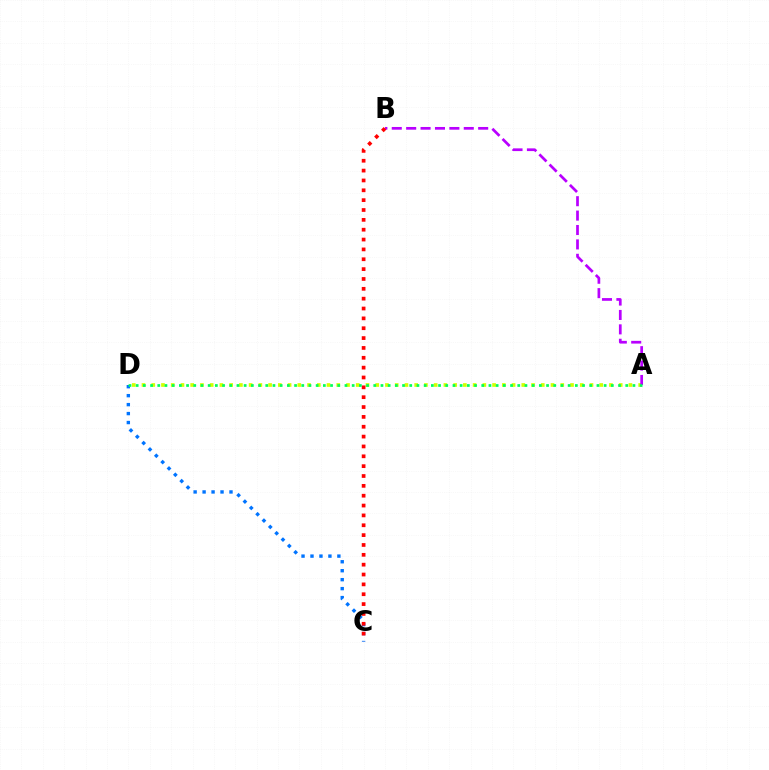{('A', 'D'): [{'color': '#d1ff00', 'line_style': 'dotted', 'thickness': 2.65}, {'color': '#00ff5c', 'line_style': 'dotted', 'thickness': 1.96}], ('C', 'D'): [{'color': '#0074ff', 'line_style': 'dotted', 'thickness': 2.44}], ('A', 'B'): [{'color': '#b900ff', 'line_style': 'dashed', 'thickness': 1.96}], ('B', 'C'): [{'color': '#ff0000', 'line_style': 'dotted', 'thickness': 2.68}]}